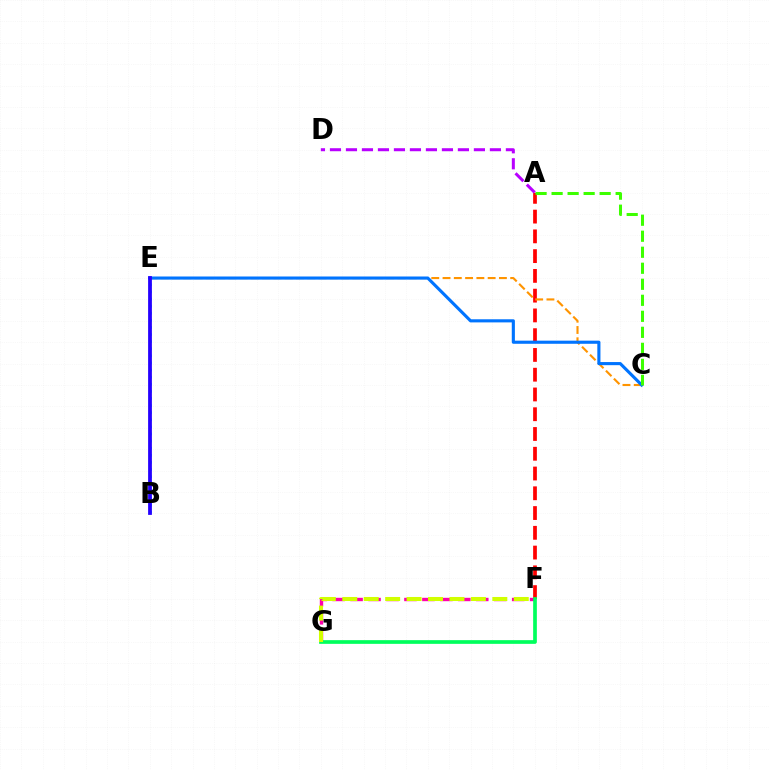{('F', 'G'): [{'color': '#ff00ac', 'line_style': 'dashed', 'thickness': 2.44}, {'color': '#00ff5c', 'line_style': 'solid', 'thickness': 2.66}, {'color': '#d1ff00', 'line_style': 'dashed', 'thickness': 2.91}], ('A', 'F'): [{'color': '#ff0000', 'line_style': 'dashed', 'thickness': 2.68}], ('C', 'E'): [{'color': '#ff9400', 'line_style': 'dashed', 'thickness': 1.53}, {'color': '#0074ff', 'line_style': 'solid', 'thickness': 2.25}], ('B', 'E'): [{'color': '#00fff6', 'line_style': 'dotted', 'thickness': 1.93}, {'color': '#2500ff', 'line_style': 'solid', 'thickness': 2.73}], ('A', 'C'): [{'color': '#3dff00', 'line_style': 'dashed', 'thickness': 2.18}], ('A', 'D'): [{'color': '#b900ff', 'line_style': 'dashed', 'thickness': 2.17}]}